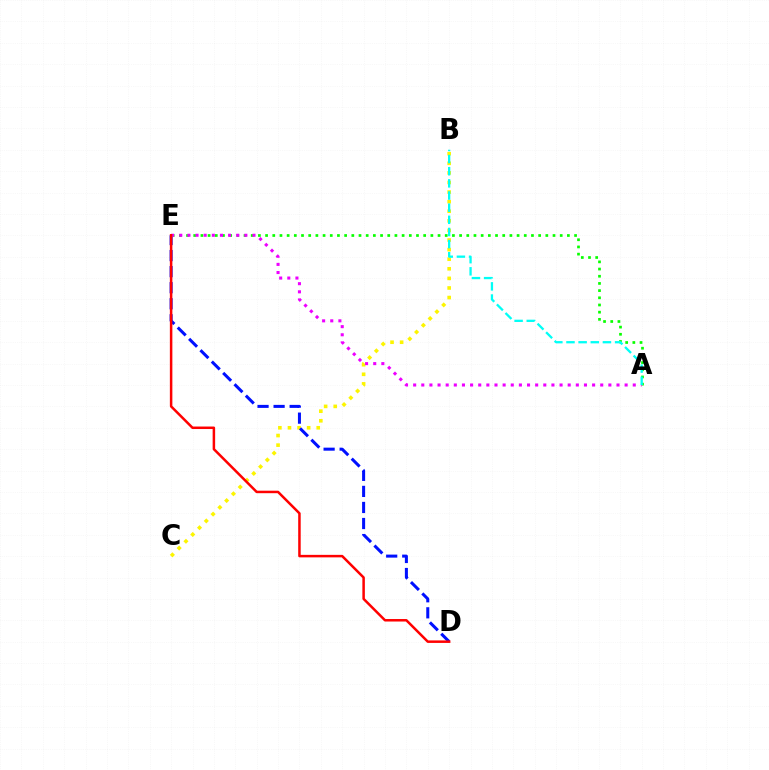{('B', 'C'): [{'color': '#fcf500', 'line_style': 'dotted', 'thickness': 2.61}], ('D', 'E'): [{'color': '#0010ff', 'line_style': 'dashed', 'thickness': 2.18}, {'color': '#ff0000', 'line_style': 'solid', 'thickness': 1.8}], ('A', 'E'): [{'color': '#08ff00', 'line_style': 'dotted', 'thickness': 1.95}, {'color': '#ee00ff', 'line_style': 'dotted', 'thickness': 2.21}], ('A', 'B'): [{'color': '#00fff6', 'line_style': 'dashed', 'thickness': 1.65}]}